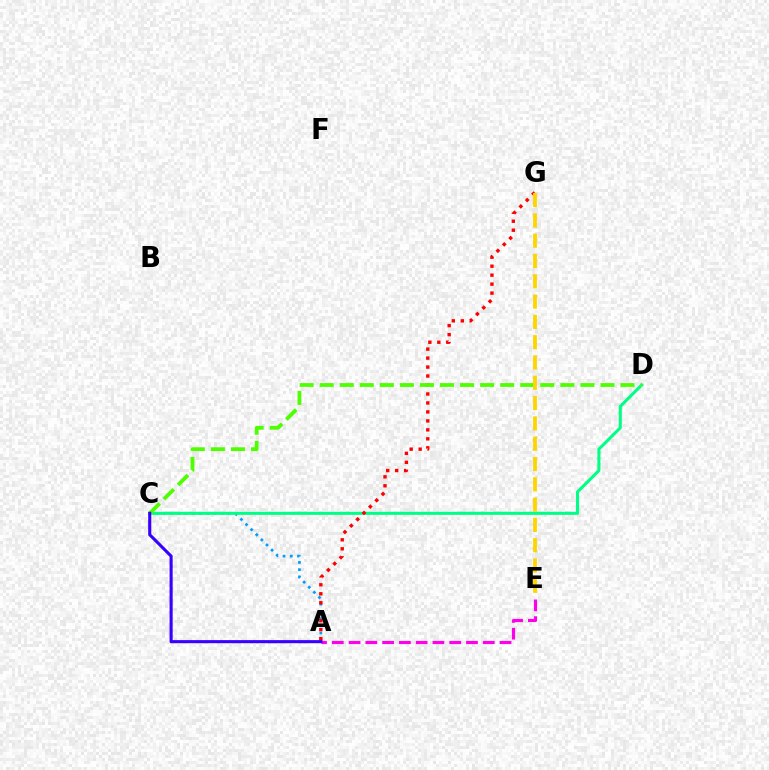{('A', 'E'): [{'color': '#ff00ed', 'line_style': 'dashed', 'thickness': 2.28}], ('A', 'C'): [{'color': '#009eff', 'line_style': 'dotted', 'thickness': 1.96}, {'color': '#3700ff', 'line_style': 'solid', 'thickness': 2.23}], ('C', 'D'): [{'color': '#00ff86', 'line_style': 'solid', 'thickness': 2.2}, {'color': '#4fff00', 'line_style': 'dashed', 'thickness': 2.72}], ('A', 'G'): [{'color': '#ff0000', 'line_style': 'dotted', 'thickness': 2.44}], ('E', 'G'): [{'color': '#ffd500', 'line_style': 'dashed', 'thickness': 2.76}]}